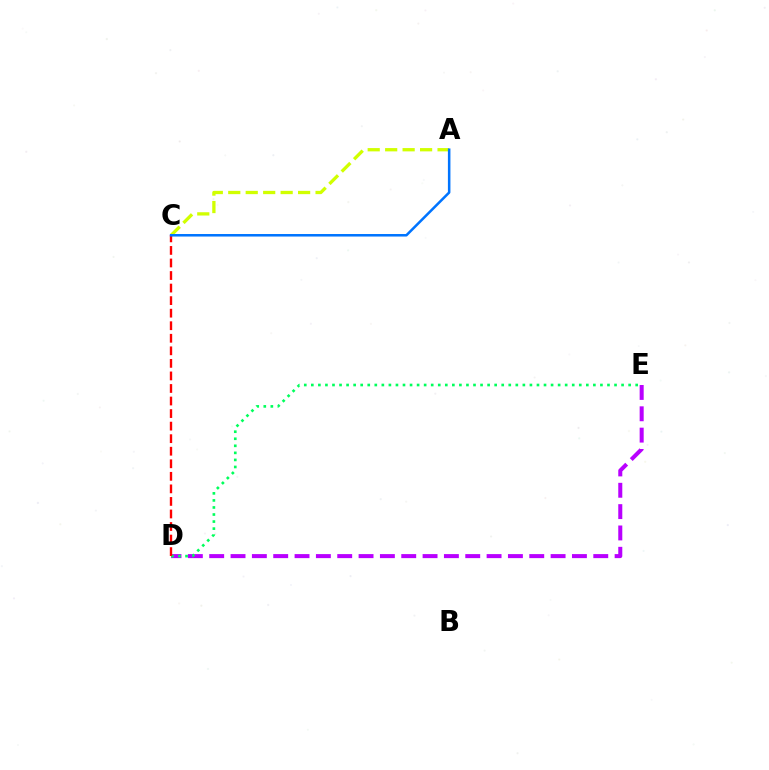{('D', 'E'): [{'color': '#b900ff', 'line_style': 'dashed', 'thickness': 2.9}, {'color': '#00ff5c', 'line_style': 'dotted', 'thickness': 1.92}], ('A', 'C'): [{'color': '#d1ff00', 'line_style': 'dashed', 'thickness': 2.37}, {'color': '#0074ff', 'line_style': 'solid', 'thickness': 1.82}], ('C', 'D'): [{'color': '#ff0000', 'line_style': 'dashed', 'thickness': 1.7}]}